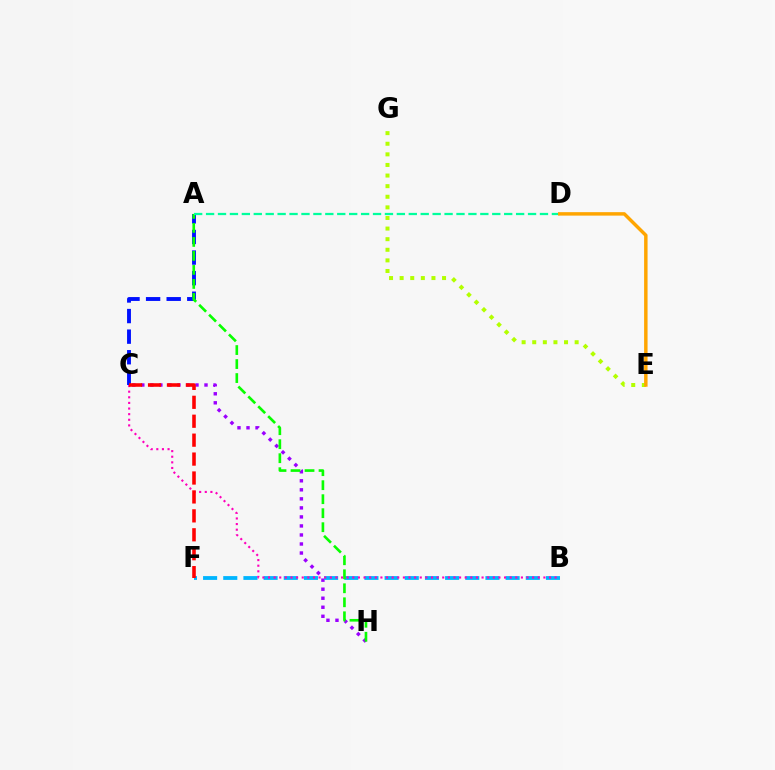{('A', 'C'): [{'color': '#0010ff', 'line_style': 'dashed', 'thickness': 2.8}], ('C', 'H'): [{'color': '#9b00ff', 'line_style': 'dotted', 'thickness': 2.45}], ('B', 'F'): [{'color': '#00b5ff', 'line_style': 'dashed', 'thickness': 2.74}], ('E', 'G'): [{'color': '#b3ff00', 'line_style': 'dotted', 'thickness': 2.88}], ('A', 'H'): [{'color': '#08ff00', 'line_style': 'dashed', 'thickness': 1.9}], ('A', 'D'): [{'color': '#00ff9d', 'line_style': 'dashed', 'thickness': 1.62}], ('B', 'C'): [{'color': '#ff00bd', 'line_style': 'dotted', 'thickness': 1.53}], ('D', 'E'): [{'color': '#ffa500', 'line_style': 'solid', 'thickness': 2.49}], ('C', 'F'): [{'color': '#ff0000', 'line_style': 'dashed', 'thickness': 2.57}]}